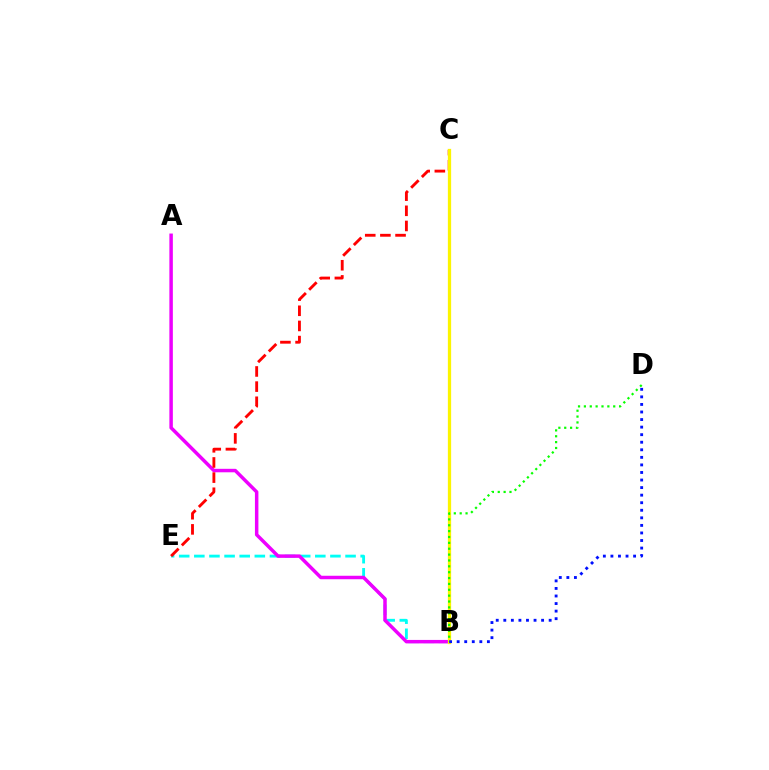{('B', 'E'): [{'color': '#00fff6', 'line_style': 'dashed', 'thickness': 2.05}], ('A', 'B'): [{'color': '#ee00ff', 'line_style': 'solid', 'thickness': 2.5}], ('C', 'E'): [{'color': '#ff0000', 'line_style': 'dashed', 'thickness': 2.06}], ('B', 'C'): [{'color': '#fcf500', 'line_style': 'solid', 'thickness': 2.35}], ('B', 'D'): [{'color': '#08ff00', 'line_style': 'dotted', 'thickness': 1.59}, {'color': '#0010ff', 'line_style': 'dotted', 'thickness': 2.05}]}